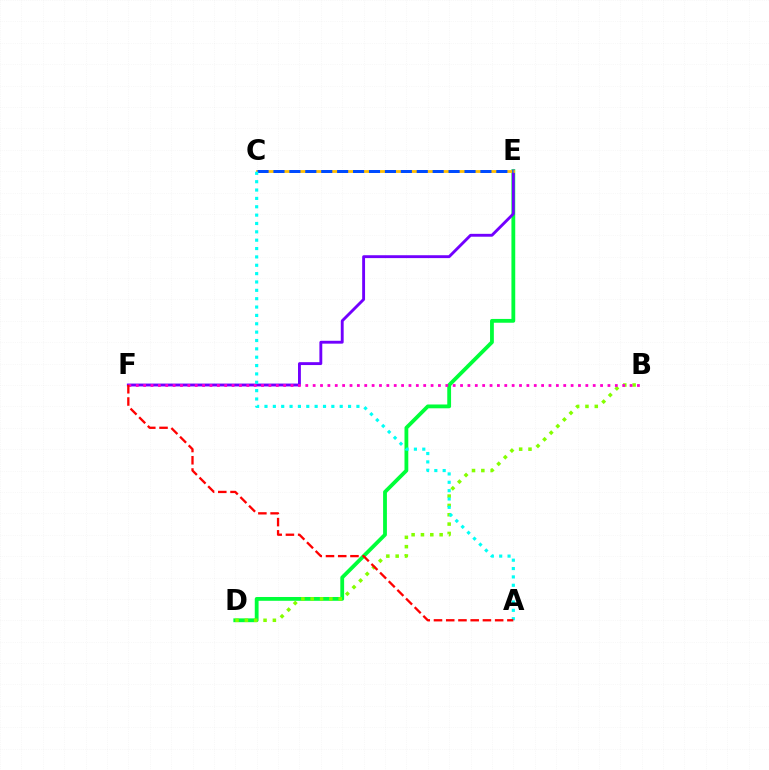{('D', 'E'): [{'color': '#00ff39', 'line_style': 'solid', 'thickness': 2.74}], ('E', 'F'): [{'color': '#7200ff', 'line_style': 'solid', 'thickness': 2.07}], ('C', 'E'): [{'color': '#ffbd00', 'line_style': 'solid', 'thickness': 2.01}, {'color': '#004bff', 'line_style': 'dashed', 'thickness': 2.16}], ('B', 'D'): [{'color': '#84ff00', 'line_style': 'dotted', 'thickness': 2.54}], ('B', 'F'): [{'color': '#ff00cf', 'line_style': 'dotted', 'thickness': 2.0}], ('A', 'C'): [{'color': '#00fff6', 'line_style': 'dotted', 'thickness': 2.27}], ('A', 'F'): [{'color': '#ff0000', 'line_style': 'dashed', 'thickness': 1.66}]}